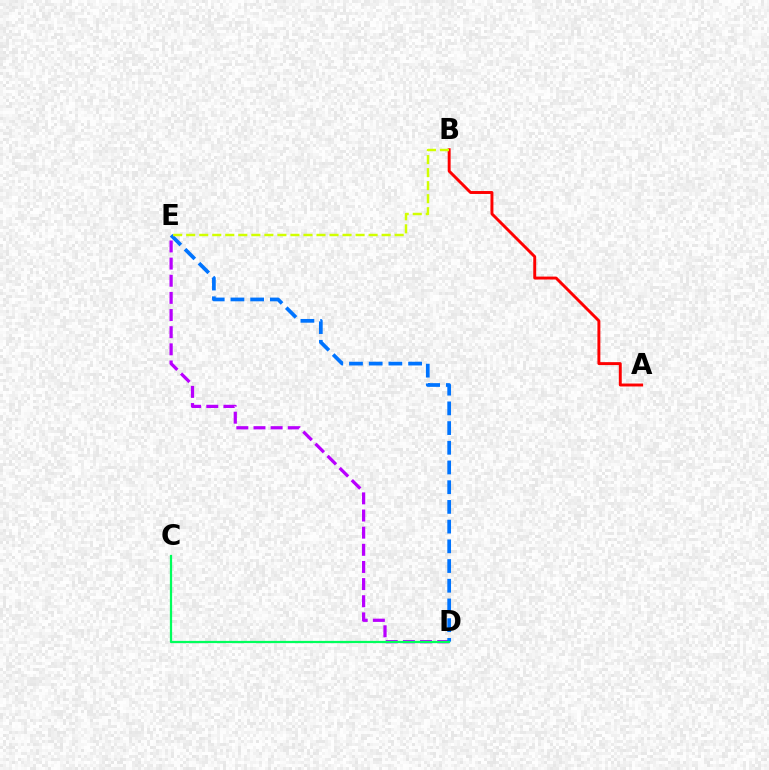{('D', 'E'): [{'color': '#b900ff', 'line_style': 'dashed', 'thickness': 2.33}, {'color': '#0074ff', 'line_style': 'dashed', 'thickness': 2.68}], ('A', 'B'): [{'color': '#ff0000', 'line_style': 'solid', 'thickness': 2.11}], ('B', 'E'): [{'color': '#d1ff00', 'line_style': 'dashed', 'thickness': 1.77}], ('C', 'D'): [{'color': '#00ff5c', 'line_style': 'solid', 'thickness': 1.62}]}